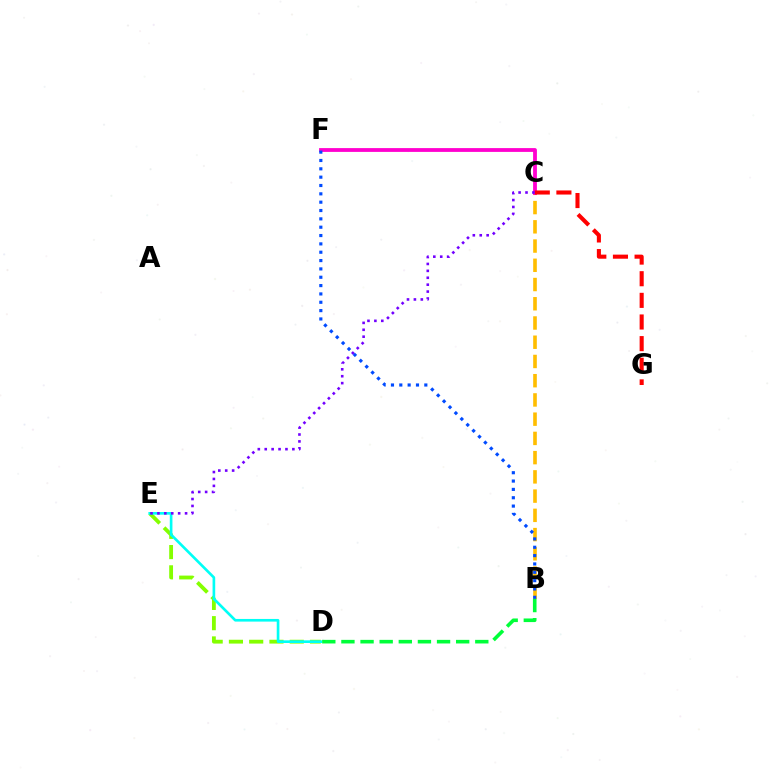{('B', 'C'): [{'color': '#ffbd00', 'line_style': 'dashed', 'thickness': 2.61}], ('C', 'F'): [{'color': '#ff00cf', 'line_style': 'solid', 'thickness': 2.74}], ('D', 'E'): [{'color': '#84ff00', 'line_style': 'dashed', 'thickness': 2.75}, {'color': '#00fff6', 'line_style': 'solid', 'thickness': 1.91}], ('C', 'G'): [{'color': '#ff0000', 'line_style': 'dashed', 'thickness': 2.94}], ('B', 'F'): [{'color': '#004bff', 'line_style': 'dotted', 'thickness': 2.27}], ('B', 'D'): [{'color': '#00ff39', 'line_style': 'dashed', 'thickness': 2.6}], ('C', 'E'): [{'color': '#7200ff', 'line_style': 'dotted', 'thickness': 1.88}]}